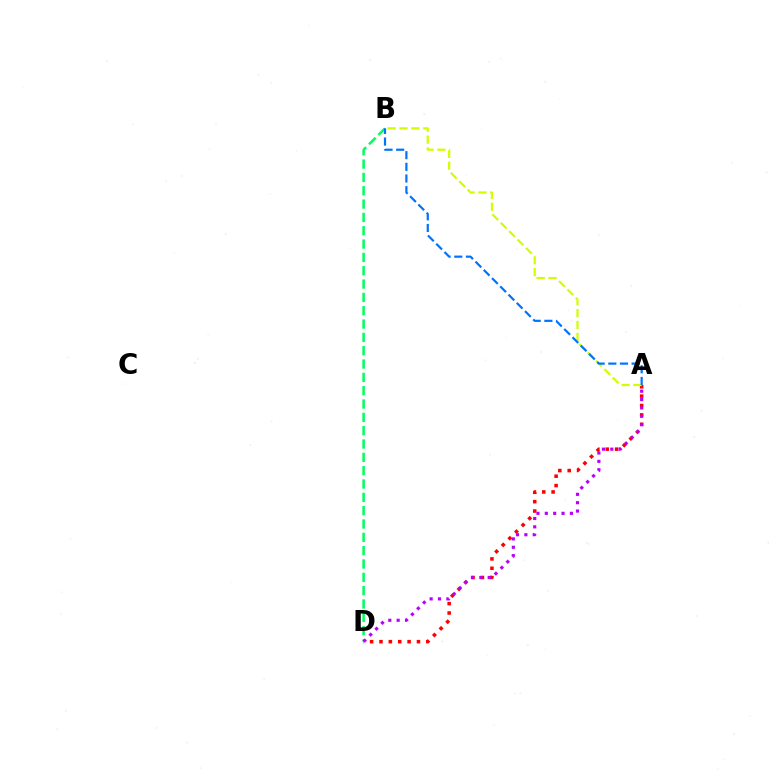{('A', 'D'): [{'color': '#ff0000', 'line_style': 'dotted', 'thickness': 2.55}, {'color': '#b900ff', 'line_style': 'dotted', 'thickness': 2.27}], ('B', 'D'): [{'color': '#00ff5c', 'line_style': 'dashed', 'thickness': 1.81}], ('A', 'B'): [{'color': '#d1ff00', 'line_style': 'dashed', 'thickness': 1.61}, {'color': '#0074ff', 'line_style': 'dashed', 'thickness': 1.58}]}